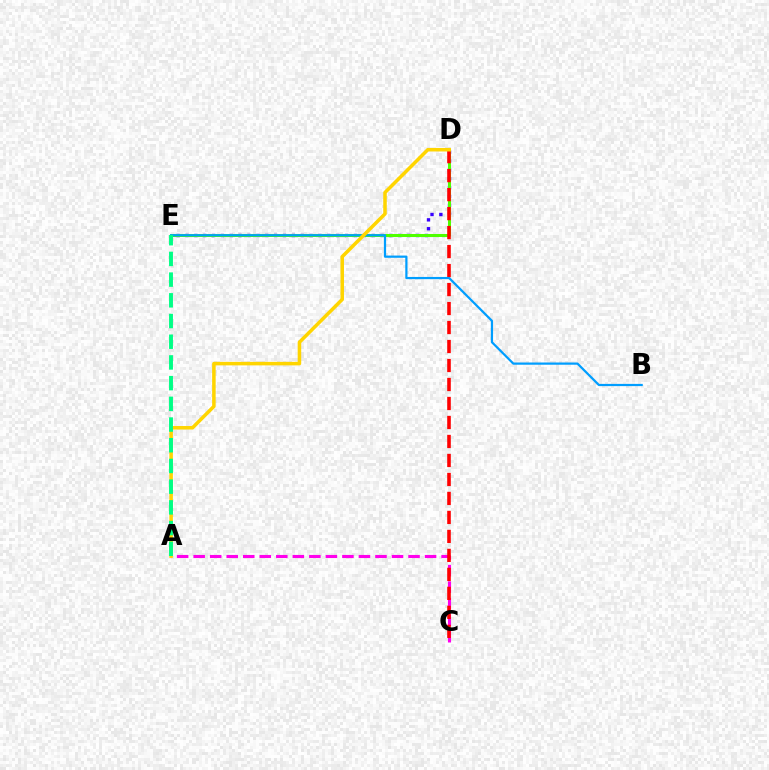{('D', 'E'): [{'color': '#3700ff', 'line_style': 'dotted', 'thickness': 2.41}, {'color': '#4fff00', 'line_style': 'solid', 'thickness': 2.18}], ('A', 'C'): [{'color': '#ff00ed', 'line_style': 'dashed', 'thickness': 2.25}], ('C', 'D'): [{'color': '#ff0000', 'line_style': 'dashed', 'thickness': 2.58}], ('B', 'E'): [{'color': '#009eff', 'line_style': 'solid', 'thickness': 1.6}], ('A', 'D'): [{'color': '#ffd500', 'line_style': 'solid', 'thickness': 2.54}], ('A', 'E'): [{'color': '#00ff86', 'line_style': 'dashed', 'thickness': 2.81}]}